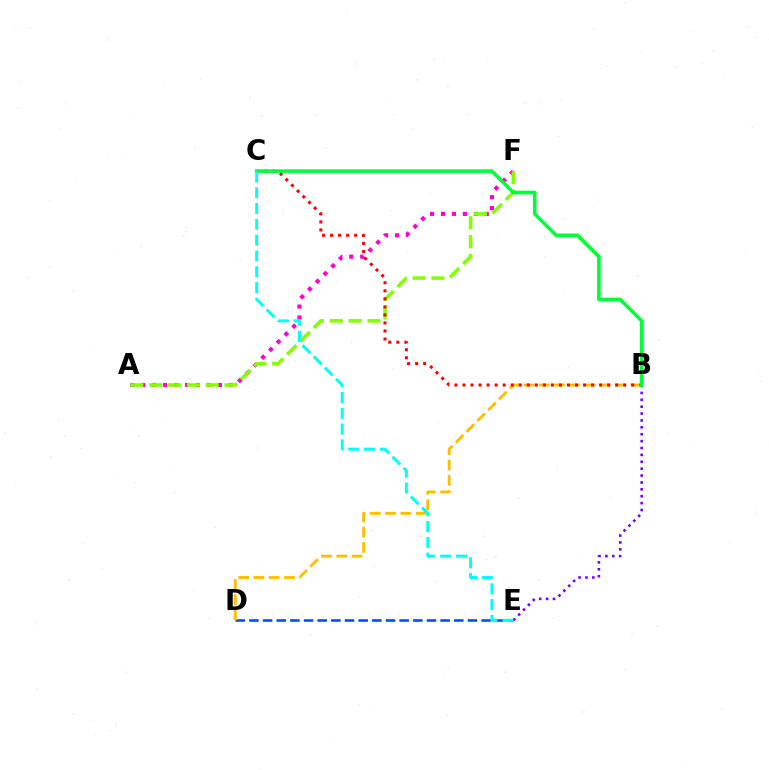{('A', 'F'): [{'color': '#ff00cf', 'line_style': 'dotted', 'thickness': 2.97}, {'color': '#84ff00', 'line_style': 'dashed', 'thickness': 2.56}], ('D', 'E'): [{'color': '#004bff', 'line_style': 'dashed', 'thickness': 1.86}], ('B', 'E'): [{'color': '#7200ff', 'line_style': 'dotted', 'thickness': 1.87}], ('B', 'D'): [{'color': '#ffbd00', 'line_style': 'dashed', 'thickness': 2.08}], ('B', 'C'): [{'color': '#ff0000', 'line_style': 'dotted', 'thickness': 2.18}, {'color': '#00ff39', 'line_style': 'solid', 'thickness': 2.6}], ('C', 'E'): [{'color': '#00fff6', 'line_style': 'dashed', 'thickness': 2.15}]}